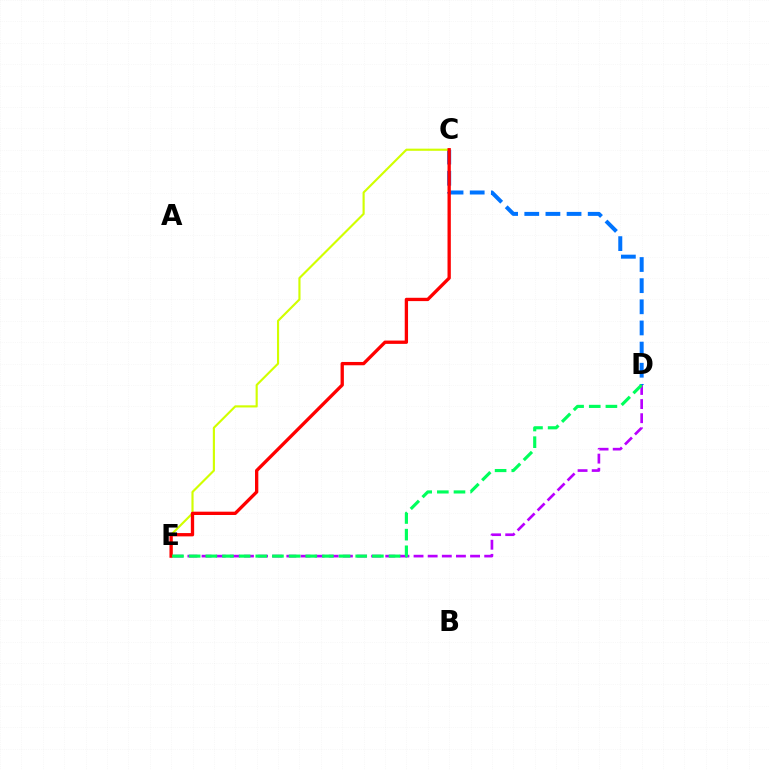{('C', 'D'): [{'color': '#0074ff', 'line_style': 'dashed', 'thickness': 2.87}], ('C', 'E'): [{'color': '#d1ff00', 'line_style': 'solid', 'thickness': 1.55}, {'color': '#ff0000', 'line_style': 'solid', 'thickness': 2.39}], ('D', 'E'): [{'color': '#b900ff', 'line_style': 'dashed', 'thickness': 1.92}, {'color': '#00ff5c', 'line_style': 'dashed', 'thickness': 2.26}]}